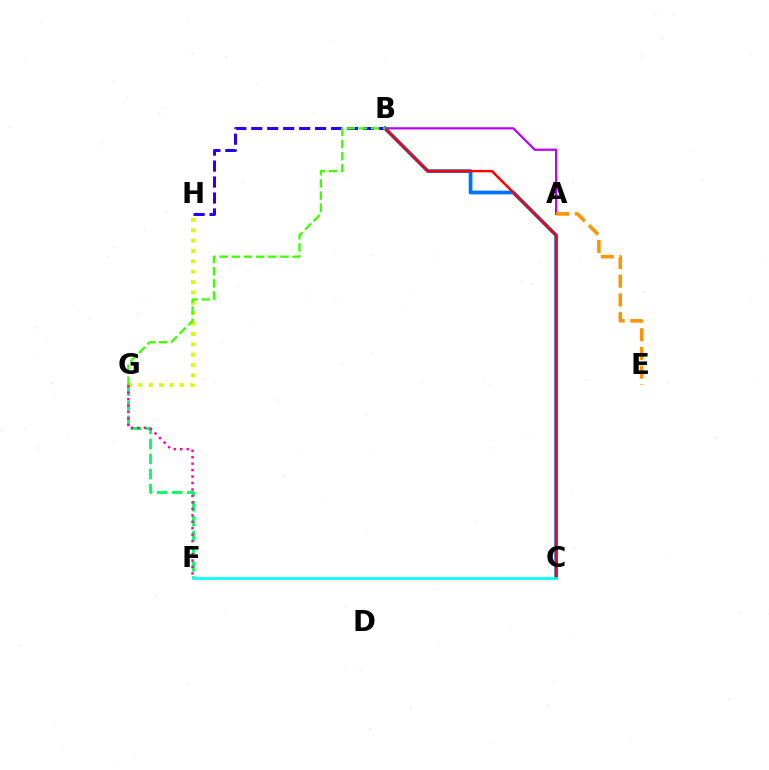{('F', 'G'): [{'color': '#00ff5c', 'line_style': 'dashed', 'thickness': 2.04}, {'color': '#ff00ac', 'line_style': 'dotted', 'thickness': 1.75}], ('B', 'H'): [{'color': '#2500ff', 'line_style': 'dashed', 'thickness': 2.17}], ('A', 'B'): [{'color': '#b900ff', 'line_style': 'solid', 'thickness': 1.59}], ('A', 'E'): [{'color': '#ff9400', 'line_style': 'dashed', 'thickness': 2.55}], ('G', 'H'): [{'color': '#d1ff00', 'line_style': 'dotted', 'thickness': 2.82}], ('B', 'C'): [{'color': '#0074ff', 'line_style': 'solid', 'thickness': 2.69}, {'color': '#ff0000', 'line_style': 'solid', 'thickness': 1.77}], ('B', 'G'): [{'color': '#3dff00', 'line_style': 'dashed', 'thickness': 1.65}], ('C', 'F'): [{'color': '#00fff6', 'line_style': 'solid', 'thickness': 1.94}]}